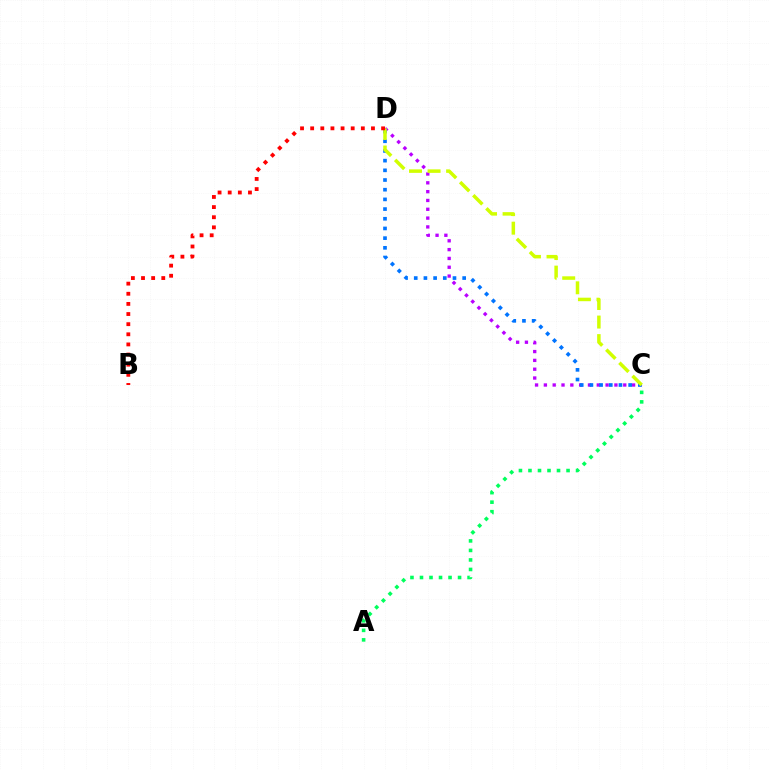{('C', 'D'): [{'color': '#b900ff', 'line_style': 'dotted', 'thickness': 2.4}, {'color': '#0074ff', 'line_style': 'dotted', 'thickness': 2.63}, {'color': '#d1ff00', 'line_style': 'dashed', 'thickness': 2.52}], ('A', 'C'): [{'color': '#00ff5c', 'line_style': 'dotted', 'thickness': 2.59}], ('B', 'D'): [{'color': '#ff0000', 'line_style': 'dotted', 'thickness': 2.75}]}